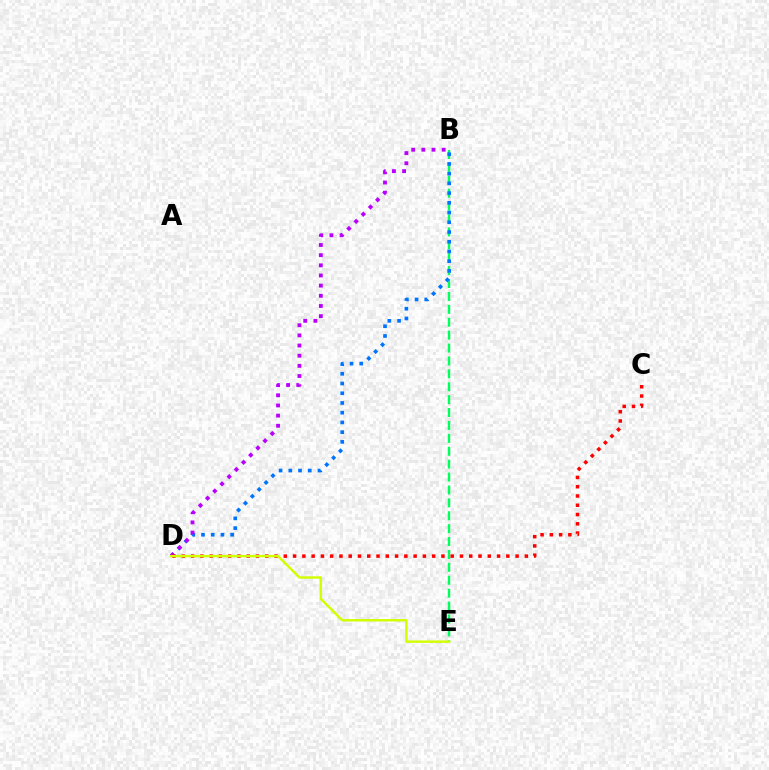{('B', 'E'): [{'color': '#00ff5c', 'line_style': 'dashed', 'thickness': 1.75}], ('B', 'D'): [{'color': '#0074ff', 'line_style': 'dotted', 'thickness': 2.64}, {'color': '#b900ff', 'line_style': 'dotted', 'thickness': 2.76}], ('C', 'D'): [{'color': '#ff0000', 'line_style': 'dotted', 'thickness': 2.52}], ('D', 'E'): [{'color': '#d1ff00', 'line_style': 'solid', 'thickness': 1.74}]}